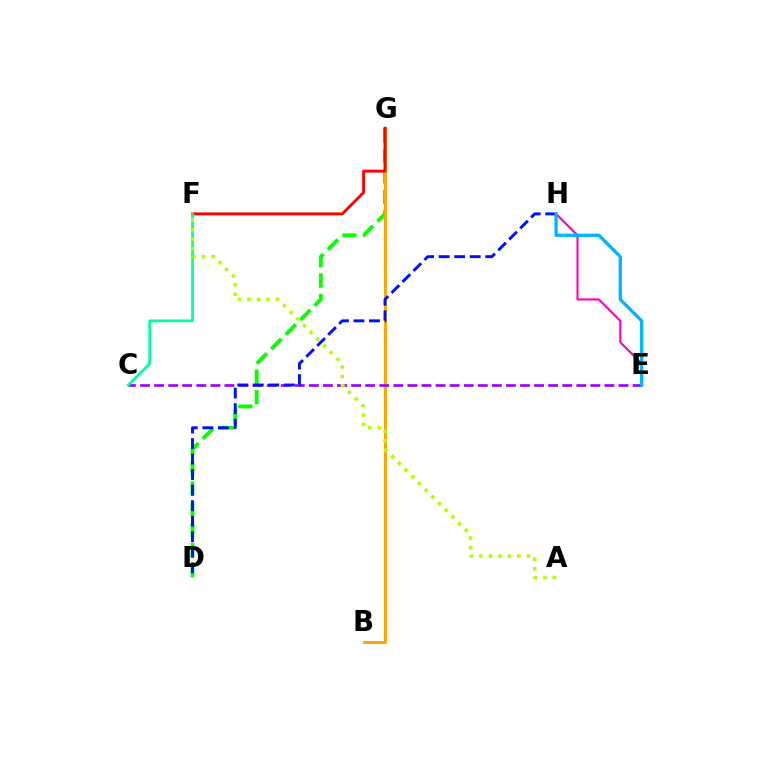{('D', 'G'): [{'color': '#08ff00', 'line_style': 'dashed', 'thickness': 2.78}], ('B', 'G'): [{'color': '#ffa500', 'line_style': 'solid', 'thickness': 2.13}], ('C', 'E'): [{'color': '#9b00ff', 'line_style': 'dashed', 'thickness': 1.91}], ('F', 'G'): [{'color': '#ff0000', 'line_style': 'solid', 'thickness': 2.09}], ('D', 'H'): [{'color': '#0010ff', 'line_style': 'dashed', 'thickness': 2.11}], ('E', 'H'): [{'color': '#ff00bd', 'line_style': 'solid', 'thickness': 1.53}, {'color': '#00b5ff', 'line_style': 'solid', 'thickness': 2.38}], ('C', 'F'): [{'color': '#00ff9d', 'line_style': 'solid', 'thickness': 1.97}], ('A', 'F'): [{'color': '#b3ff00', 'line_style': 'dotted', 'thickness': 2.57}]}